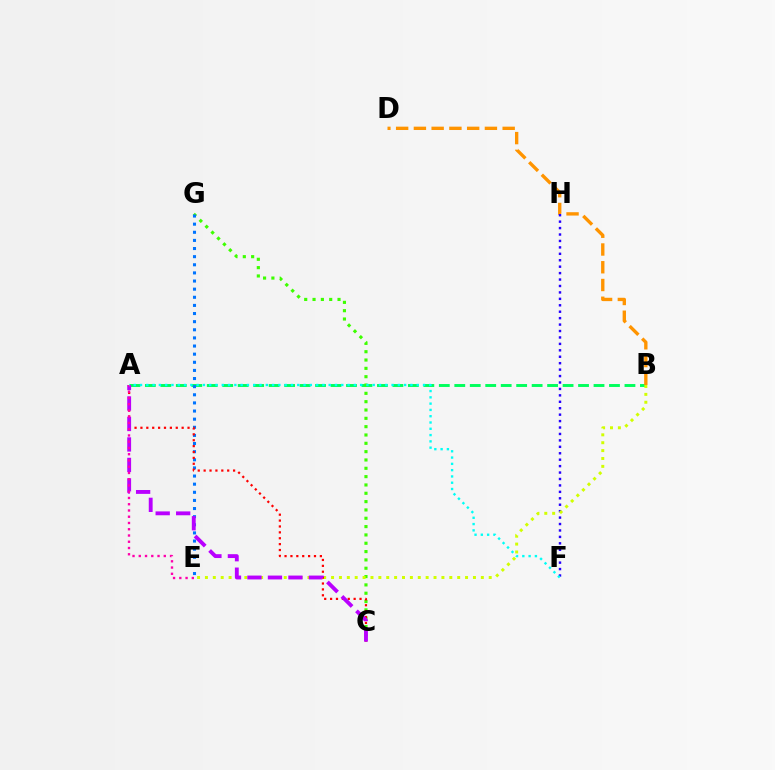{('A', 'B'): [{'color': '#00ff5c', 'line_style': 'dashed', 'thickness': 2.1}], ('C', 'G'): [{'color': '#3dff00', 'line_style': 'dotted', 'thickness': 2.26}], ('B', 'D'): [{'color': '#ff9400', 'line_style': 'dashed', 'thickness': 2.41}], ('E', 'G'): [{'color': '#0074ff', 'line_style': 'dotted', 'thickness': 2.21}], ('F', 'H'): [{'color': '#2500ff', 'line_style': 'dotted', 'thickness': 1.75}], ('B', 'E'): [{'color': '#d1ff00', 'line_style': 'dotted', 'thickness': 2.14}], ('A', 'C'): [{'color': '#ff0000', 'line_style': 'dotted', 'thickness': 1.6}, {'color': '#b900ff', 'line_style': 'dashed', 'thickness': 2.78}], ('A', 'E'): [{'color': '#ff00ac', 'line_style': 'dotted', 'thickness': 1.7}], ('A', 'F'): [{'color': '#00fff6', 'line_style': 'dotted', 'thickness': 1.71}]}